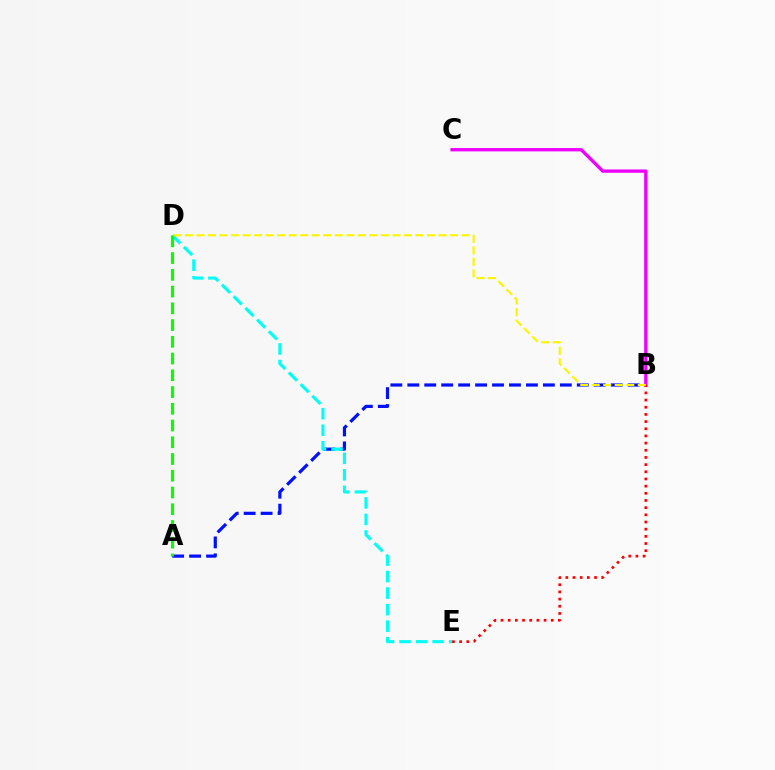{('A', 'B'): [{'color': '#0010ff', 'line_style': 'dashed', 'thickness': 2.3}], ('B', 'C'): [{'color': '#ee00ff', 'line_style': 'solid', 'thickness': 2.39}], ('D', 'E'): [{'color': '#00fff6', 'line_style': 'dashed', 'thickness': 2.25}], ('A', 'D'): [{'color': '#08ff00', 'line_style': 'dashed', 'thickness': 2.27}], ('B', 'E'): [{'color': '#ff0000', 'line_style': 'dotted', 'thickness': 1.95}], ('B', 'D'): [{'color': '#fcf500', 'line_style': 'dashed', 'thickness': 1.57}]}